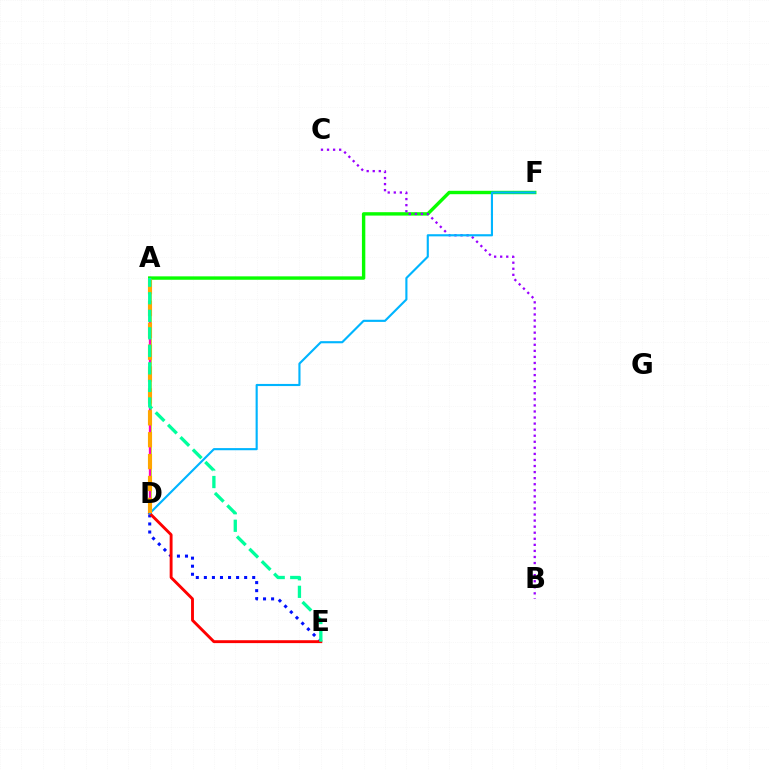{('A', 'D'): [{'color': '#b3ff00', 'line_style': 'solid', 'thickness': 1.94}, {'color': '#ff00bd', 'line_style': 'solid', 'thickness': 1.66}, {'color': '#ffa500', 'line_style': 'dashed', 'thickness': 2.97}], ('A', 'F'): [{'color': '#08ff00', 'line_style': 'solid', 'thickness': 2.45}], ('B', 'C'): [{'color': '#9b00ff', 'line_style': 'dotted', 'thickness': 1.65}], ('D', 'E'): [{'color': '#0010ff', 'line_style': 'dotted', 'thickness': 2.19}, {'color': '#ff0000', 'line_style': 'solid', 'thickness': 2.08}], ('D', 'F'): [{'color': '#00b5ff', 'line_style': 'solid', 'thickness': 1.54}], ('A', 'E'): [{'color': '#00ff9d', 'line_style': 'dashed', 'thickness': 2.38}]}